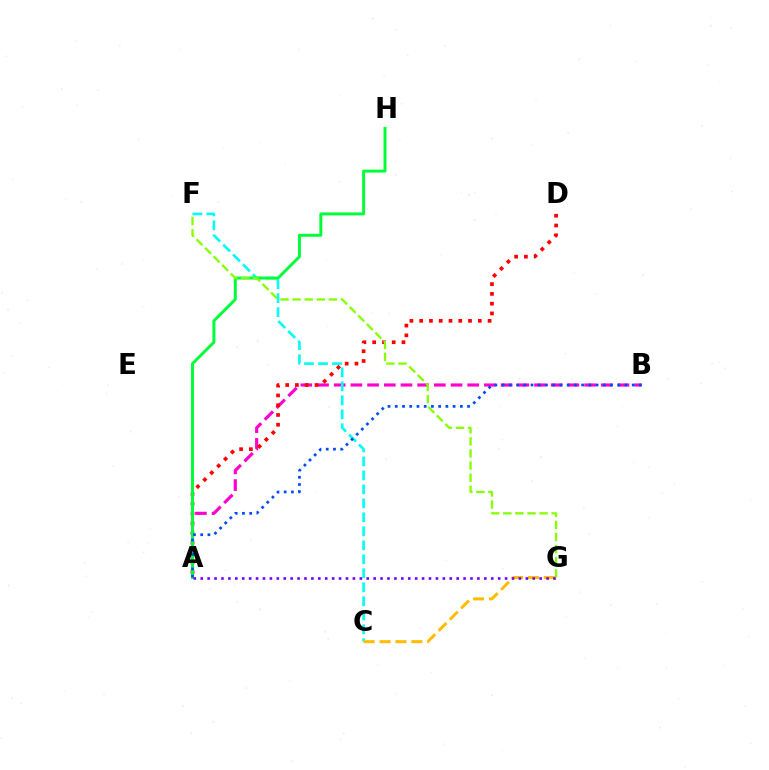{('A', 'B'): [{'color': '#ff00cf', 'line_style': 'dashed', 'thickness': 2.27}, {'color': '#004bff', 'line_style': 'dotted', 'thickness': 1.96}], ('A', 'D'): [{'color': '#ff0000', 'line_style': 'dotted', 'thickness': 2.65}], ('C', 'F'): [{'color': '#00fff6', 'line_style': 'dashed', 'thickness': 1.9}], ('A', 'H'): [{'color': '#00ff39', 'line_style': 'solid', 'thickness': 2.13}], ('C', 'G'): [{'color': '#ffbd00', 'line_style': 'dashed', 'thickness': 2.16}], ('F', 'G'): [{'color': '#84ff00', 'line_style': 'dashed', 'thickness': 1.64}], ('A', 'G'): [{'color': '#7200ff', 'line_style': 'dotted', 'thickness': 1.88}]}